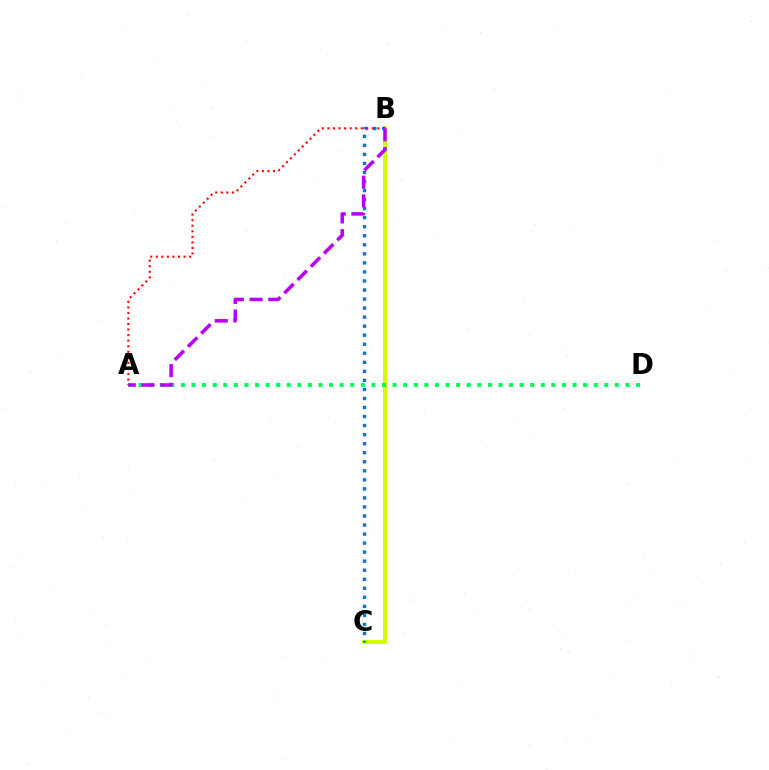{('B', 'C'): [{'color': '#d1ff00', 'line_style': 'solid', 'thickness': 2.87}, {'color': '#0074ff', 'line_style': 'dotted', 'thickness': 2.46}], ('A', 'D'): [{'color': '#00ff5c', 'line_style': 'dotted', 'thickness': 2.88}], ('A', 'B'): [{'color': '#ff0000', 'line_style': 'dotted', 'thickness': 1.51}, {'color': '#b900ff', 'line_style': 'dashed', 'thickness': 2.54}]}